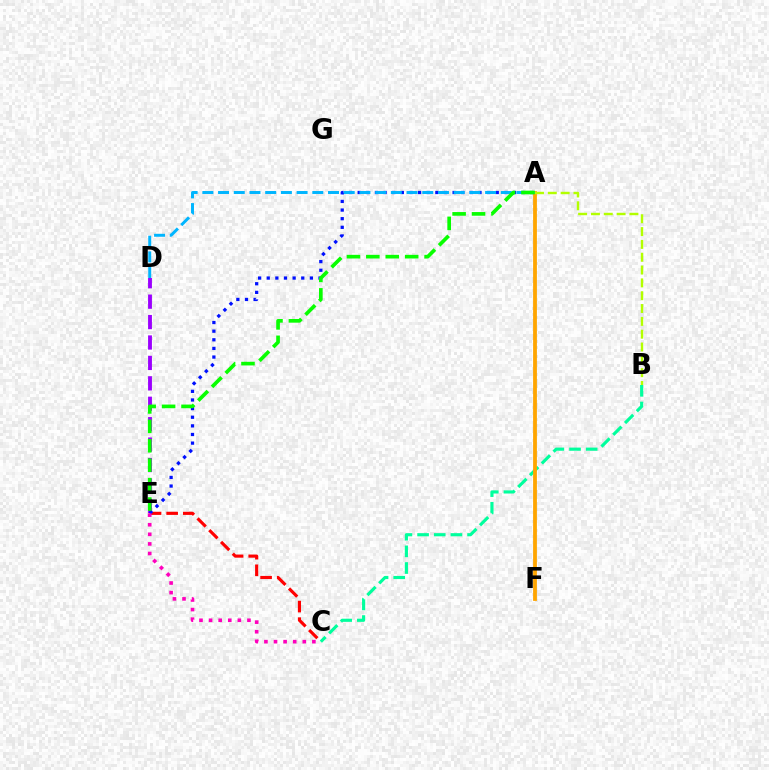{('B', 'C'): [{'color': '#00ff9d', 'line_style': 'dashed', 'thickness': 2.26}], ('C', 'E'): [{'color': '#ff0000', 'line_style': 'dashed', 'thickness': 2.26}, {'color': '#ff00bd', 'line_style': 'dotted', 'thickness': 2.61}], ('A', 'F'): [{'color': '#ffa500', 'line_style': 'solid', 'thickness': 2.73}], ('D', 'E'): [{'color': '#9b00ff', 'line_style': 'dashed', 'thickness': 2.77}], ('A', 'E'): [{'color': '#0010ff', 'line_style': 'dotted', 'thickness': 2.34}, {'color': '#08ff00', 'line_style': 'dashed', 'thickness': 2.64}], ('A', 'D'): [{'color': '#00b5ff', 'line_style': 'dashed', 'thickness': 2.13}], ('A', 'B'): [{'color': '#b3ff00', 'line_style': 'dashed', 'thickness': 1.74}]}